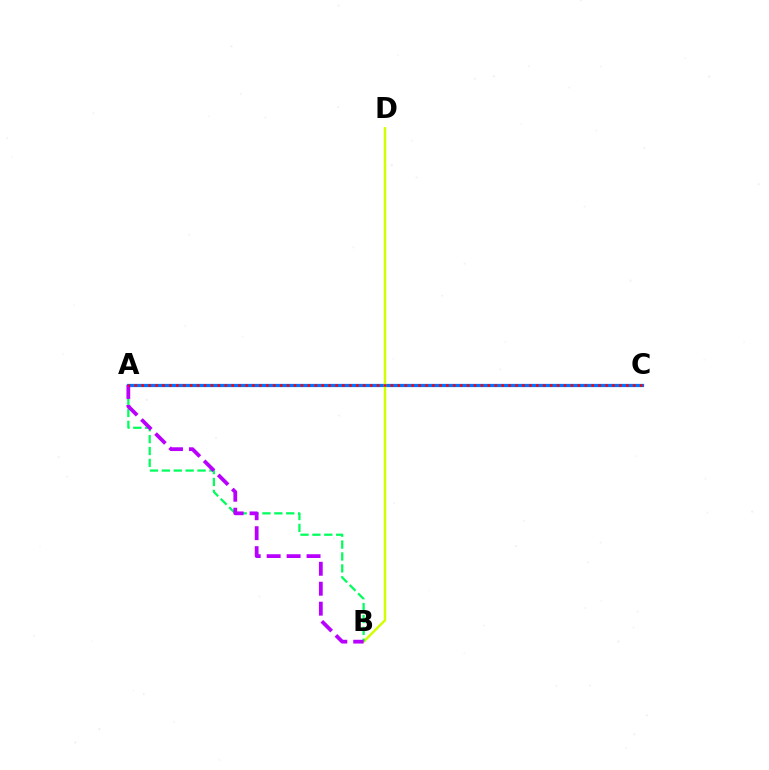{('A', 'C'): [{'color': '#0074ff', 'line_style': 'solid', 'thickness': 2.33}, {'color': '#ff0000', 'line_style': 'dotted', 'thickness': 1.88}], ('B', 'D'): [{'color': '#d1ff00', 'line_style': 'solid', 'thickness': 1.76}], ('A', 'B'): [{'color': '#00ff5c', 'line_style': 'dashed', 'thickness': 1.62}, {'color': '#b900ff', 'line_style': 'dashed', 'thickness': 2.71}]}